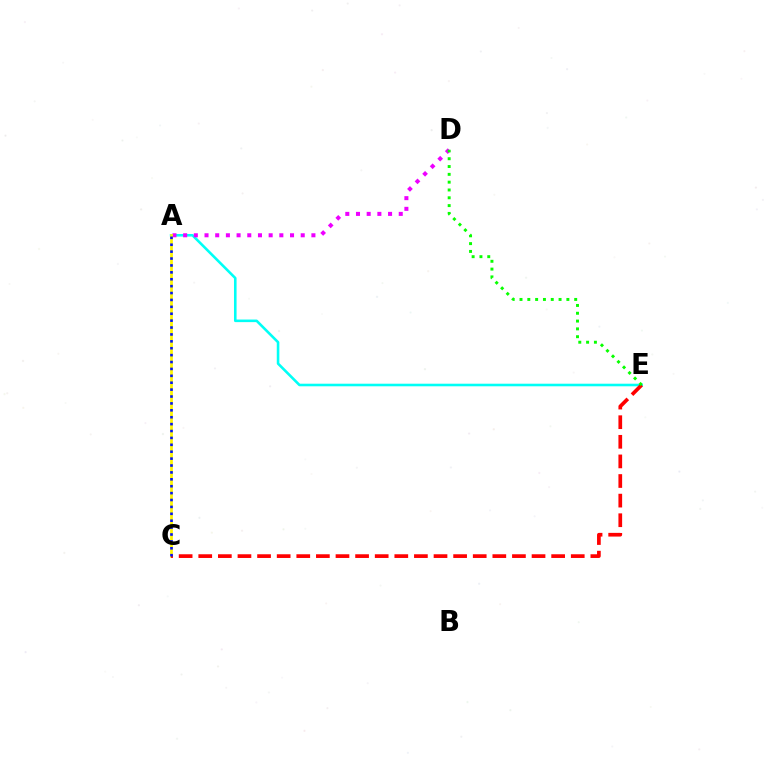{('A', 'E'): [{'color': '#00fff6', 'line_style': 'solid', 'thickness': 1.86}], ('A', 'D'): [{'color': '#ee00ff', 'line_style': 'dotted', 'thickness': 2.9}], ('A', 'C'): [{'color': '#fcf500', 'line_style': 'solid', 'thickness': 1.98}, {'color': '#0010ff', 'line_style': 'dotted', 'thickness': 1.87}], ('C', 'E'): [{'color': '#ff0000', 'line_style': 'dashed', 'thickness': 2.66}], ('D', 'E'): [{'color': '#08ff00', 'line_style': 'dotted', 'thickness': 2.12}]}